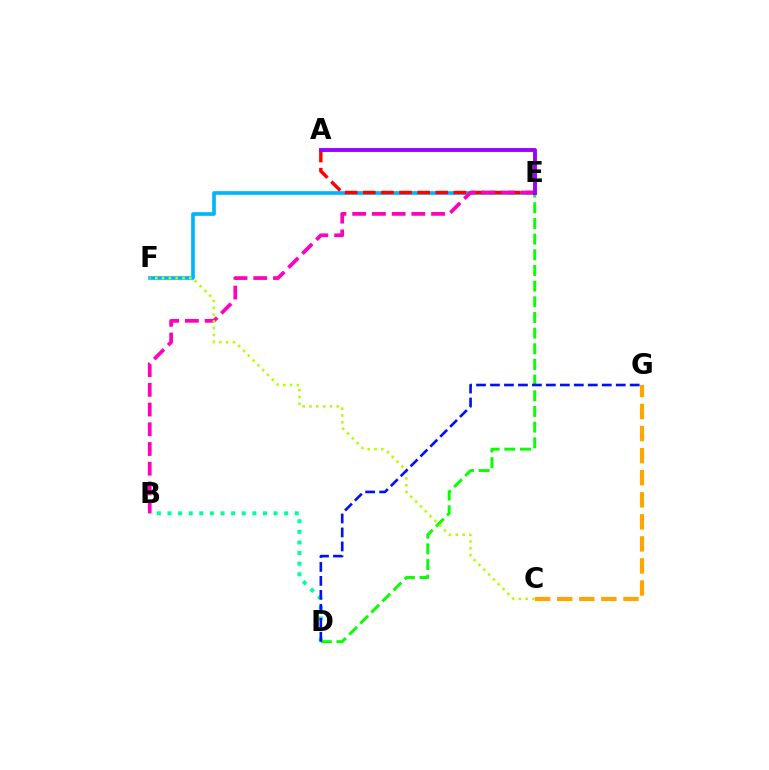{('B', 'D'): [{'color': '#00ff9d', 'line_style': 'dotted', 'thickness': 2.88}], ('E', 'F'): [{'color': '#00b5ff', 'line_style': 'solid', 'thickness': 2.65}], ('D', 'E'): [{'color': '#08ff00', 'line_style': 'dashed', 'thickness': 2.13}], ('A', 'E'): [{'color': '#ff0000', 'line_style': 'dashed', 'thickness': 2.46}, {'color': '#9b00ff', 'line_style': 'solid', 'thickness': 2.8}], ('B', 'E'): [{'color': '#ff00bd', 'line_style': 'dashed', 'thickness': 2.68}], ('C', 'F'): [{'color': '#b3ff00', 'line_style': 'dotted', 'thickness': 1.85}], ('D', 'G'): [{'color': '#0010ff', 'line_style': 'dashed', 'thickness': 1.9}], ('C', 'G'): [{'color': '#ffa500', 'line_style': 'dashed', 'thickness': 3.0}]}